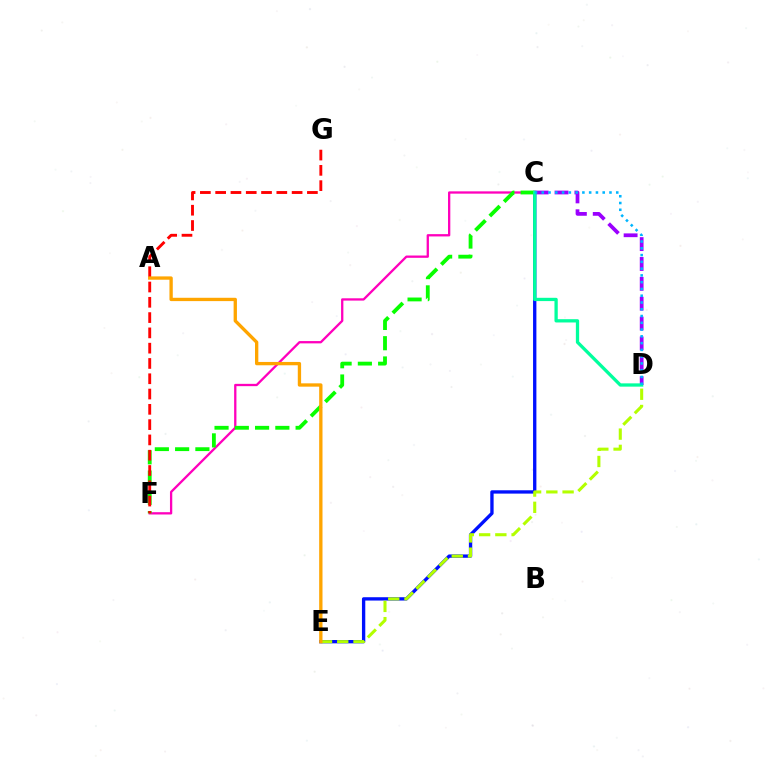{('C', 'E'): [{'color': '#0010ff', 'line_style': 'solid', 'thickness': 2.4}], ('C', 'F'): [{'color': '#ff00bd', 'line_style': 'solid', 'thickness': 1.66}, {'color': '#08ff00', 'line_style': 'dashed', 'thickness': 2.75}], ('C', 'D'): [{'color': '#9b00ff', 'line_style': 'dashed', 'thickness': 2.7}, {'color': '#00ff9d', 'line_style': 'solid', 'thickness': 2.36}, {'color': '#00b5ff', 'line_style': 'dotted', 'thickness': 1.84}], ('D', 'E'): [{'color': '#b3ff00', 'line_style': 'dashed', 'thickness': 2.21}], ('F', 'G'): [{'color': '#ff0000', 'line_style': 'dashed', 'thickness': 2.08}], ('A', 'E'): [{'color': '#ffa500', 'line_style': 'solid', 'thickness': 2.39}]}